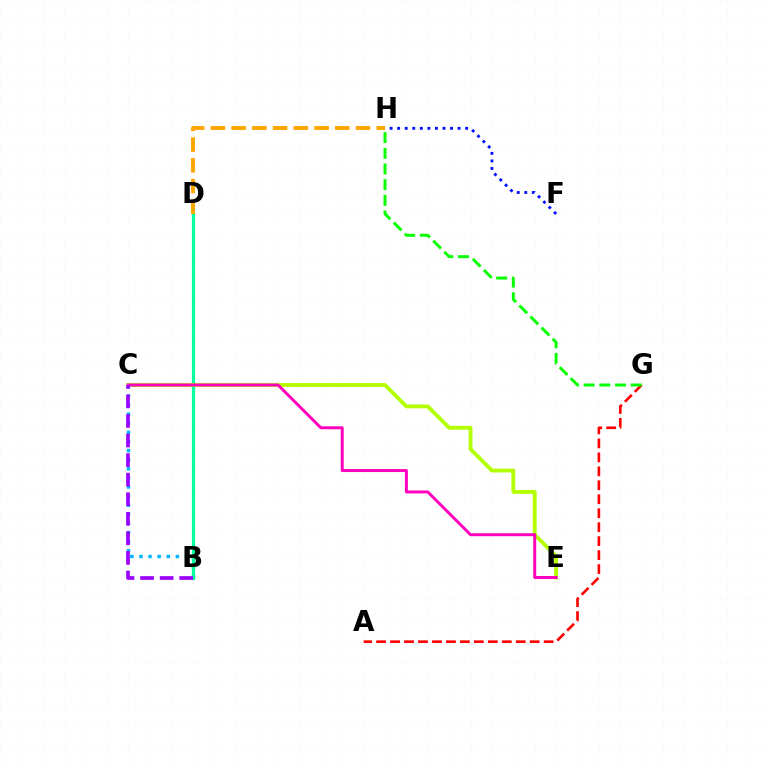{('A', 'G'): [{'color': '#ff0000', 'line_style': 'dashed', 'thickness': 1.9}], ('B', 'C'): [{'color': '#00b5ff', 'line_style': 'dotted', 'thickness': 2.47}, {'color': '#9b00ff', 'line_style': 'dashed', 'thickness': 2.66}], ('B', 'D'): [{'color': '#00ff9d', 'line_style': 'solid', 'thickness': 2.33}], ('C', 'E'): [{'color': '#b3ff00', 'line_style': 'solid', 'thickness': 2.77}, {'color': '#ff00bd', 'line_style': 'solid', 'thickness': 2.14}], ('D', 'H'): [{'color': '#ffa500', 'line_style': 'dashed', 'thickness': 2.82}], ('G', 'H'): [{'color': '#08ff00', 'line_style': 'dashed', 'thickness': 2.13}], ('F', 'H'): [{'color': '#0010ff', 'line_style': 'dotted', 'thickness': 2.05}]}